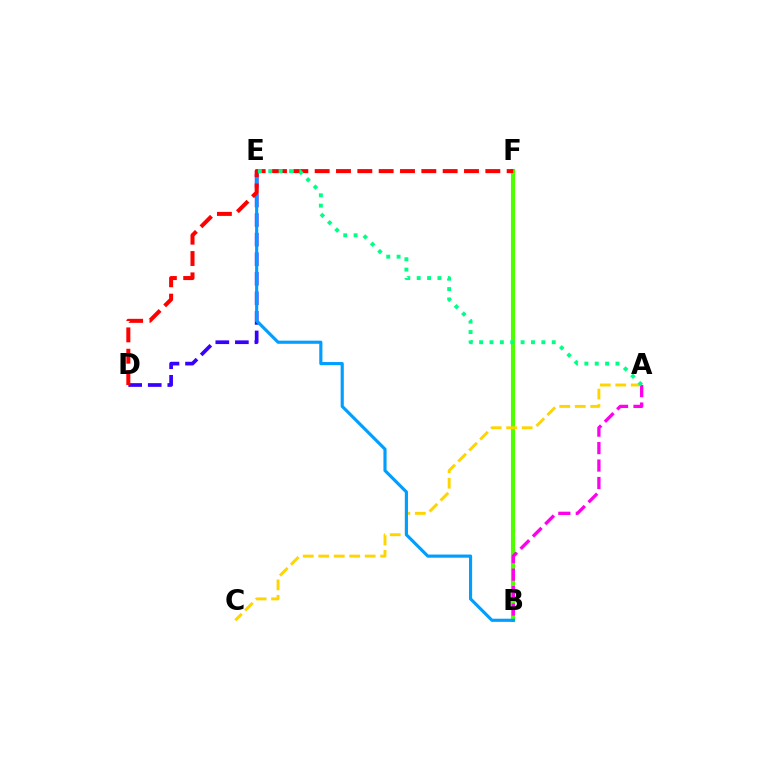{('B', 'F'): [{'color': '#4fff00', 'line_style': 'solid', 'thickness': 2.99}], ('A', 'C'): [{'color': '#ffd500', 'line_style': 'dashed', 'thickness': 2.1}], ('D', 'E'): [{'color': '#3700ff', 'line_style': 'dashed', 'thickness': 2.66}], ('B', 'E'): [{'color': '#009eff', 'line_style': 'solid', 'thickness': 2.26}], ('A', 'B'): [{'color': '#ff00ed', 'line_style': 'dashed', 'thickness': 2.37}], ('D', 'F'): [{'color': '#ff0000', 'line_style': 'dashed', 'thickness': 2.9}], ('A', 'E'): [{'color': '#00ff86', 'line_style': 'dotted', 'thickness': 2.82}]}